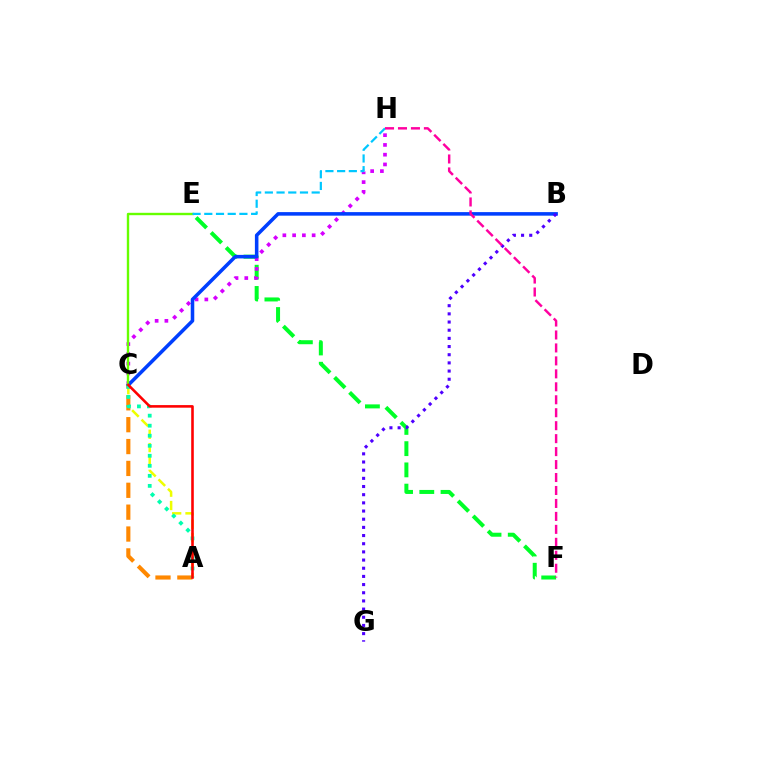{('E', 'F'): [{'color': '#00ff27', 'line_style': 'dashed', 'thickness': 2.88}], ('A', 'C'): [{'color': '#eeff00', 'line_style': 'dashed', 'thickness': 1.81}, {'color': '#ff8800', 'line_style': 'dashed', 'thickness': 2.97}, {'color': '#00ffaf', 'line_style': 'dotted', 'thickness': 2.73}, {'color': '#ff0000', 'line_style': 'solid', 'thickness': 1.86}], ('C', 'H'): [{'color': '#d600ff', 'line_style': 'dotted', 'thickness': 2.65}], ('B', 'C'): [{'color': '#003fff', 'line_style': 'solid', 'thickness': 2.56}], ('B', 'G'): [{'color': '#4f00ff', 'line_style': 'dotted', 'thickness': 2.22}], ('C', 'E'): [{'color': '#66ff00', 'line_style': 'solid', 'thickness': 1.72}], ('E', 'H'): [{'color': '#00c7ff', 'line_style': 'dashed', 'thickness': 1.59}], ('F', 'H'): [{'color': '#ff00a0', 'line_style': 'dashed', 'thickness': 1.76}]}